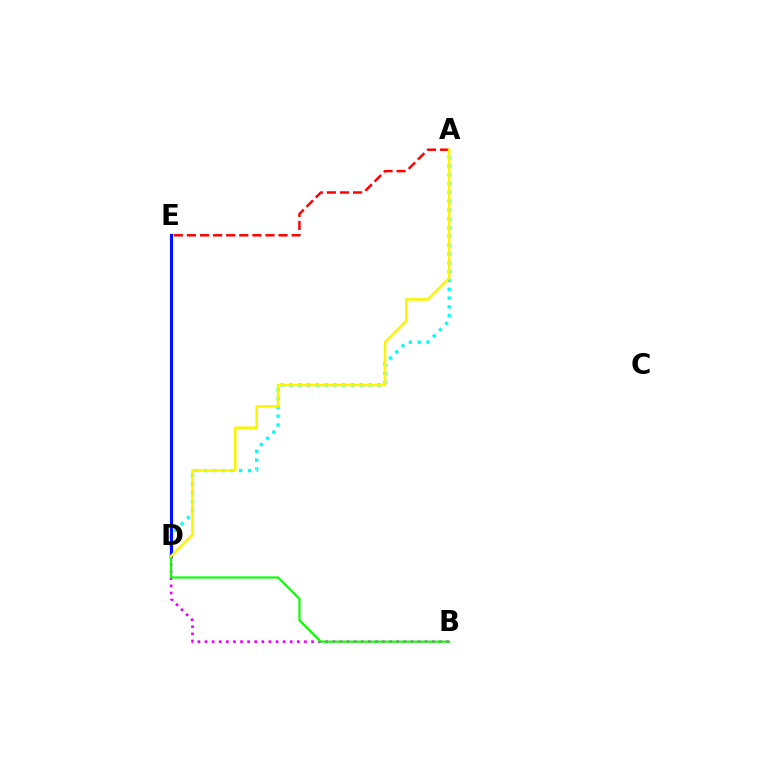{('A', 'E'): [{'color': '#ff0000', 'line_style': 'dashed', 'thickness': 1.78}], ('A', 'D'): [{'color': '#00fff6', 'line_style': 'dotted', 'thickness': 2.39}, {'color': '#fcf500', 'line_style': 'solid', 'thickness': 1.88}], ('B', 'D'): [{'color': '#ee00ff', 'line_style': 'dotted', 'thickness': 1.93}, {'color': '#08ff00', 'line_style': 'solid', 'thickness': 1.56}], ('D', 'E'): [{'color': '#0010ff', 'line_style': 'solid', 'thickness': 2.26}]}